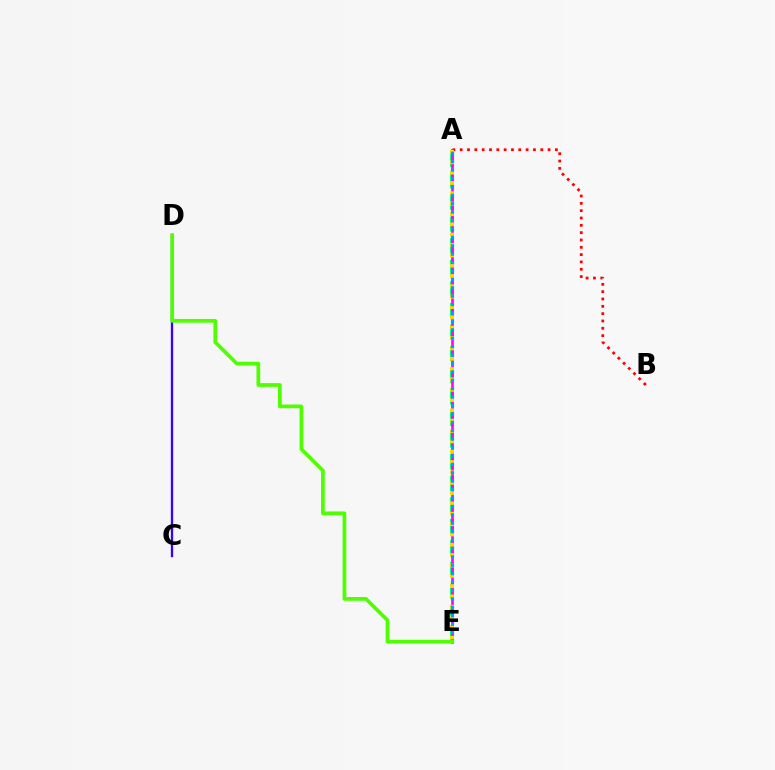{('A', 'B'): [{'color': '#ff0000', 'line_style': 'dotted', 'thickness': 1.99}], ('A', 'E'): [{'color': '#00ff86', 'line_style': 'dashed', 'thickness': 2.93}, {'color': '#ff00ed', 'line_style': 'solid', 'thickness': 1.87}, {'color': '#ffd500', 'line_style': 'dotted', 'thickness': 2.81}, {'color': '#009eff', 'line_style': 'dotted', 'thickness': 2.28}], ('C', 'D'): [{'color': '#3700ff', 'line_style': 'solid', 'thickness': 1.67}], ('D', 'E'): [{'color': '#4fff00', 'line_style': 'solid', 'thickness': 2.68}]}